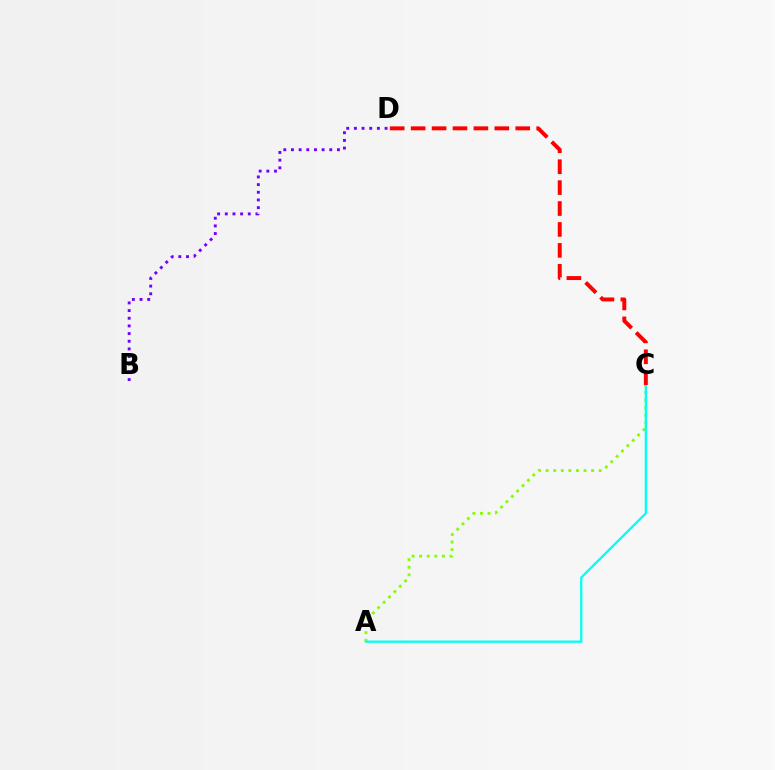{('B', 'D'): [{'color': '#7200ff', 'line_style': 'dotted', 'thickness': 2.08}], ('A', 'C'): [{'color': '#84ff00', 'line_style': 'dotted', 'thickness': 2.06}, {'color': '#00fff6', 'line_style': 'solid', 'thickness': 1.64}], ('C', 'D'): [{'color': '#ff0000', 'line_style': 'dashed', 'thickness': 2.84}]}